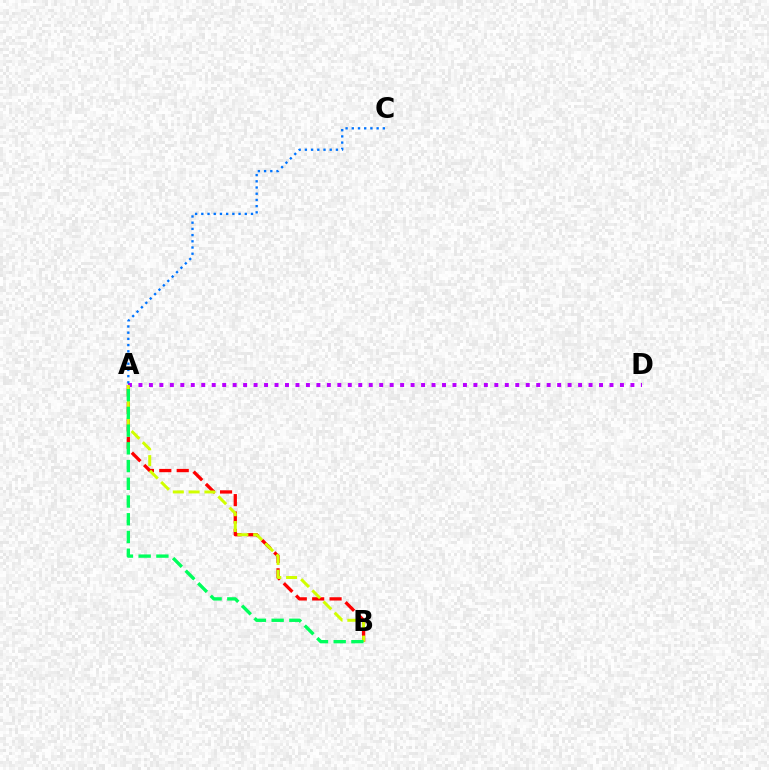{('A', 'B'): [{'color': '#ff0000', 'line_style': 'dashed', 'thickness': 2.36}, {'color': '#d1ff00', 'line_style': 'dashed', 'thickness': 2.15}, {'color': '#00ff5c', 'line_style': 'dashed', 'thickness': 2.41}], ('A', 'D'): [{'color': '#b900ff', 'line_style': 'dotted', 'thickness': 2.84}], ('A', 'C'): [{'color': '#0074ff', 'line_style': 'dotted', 'thickness': 1.69}]}